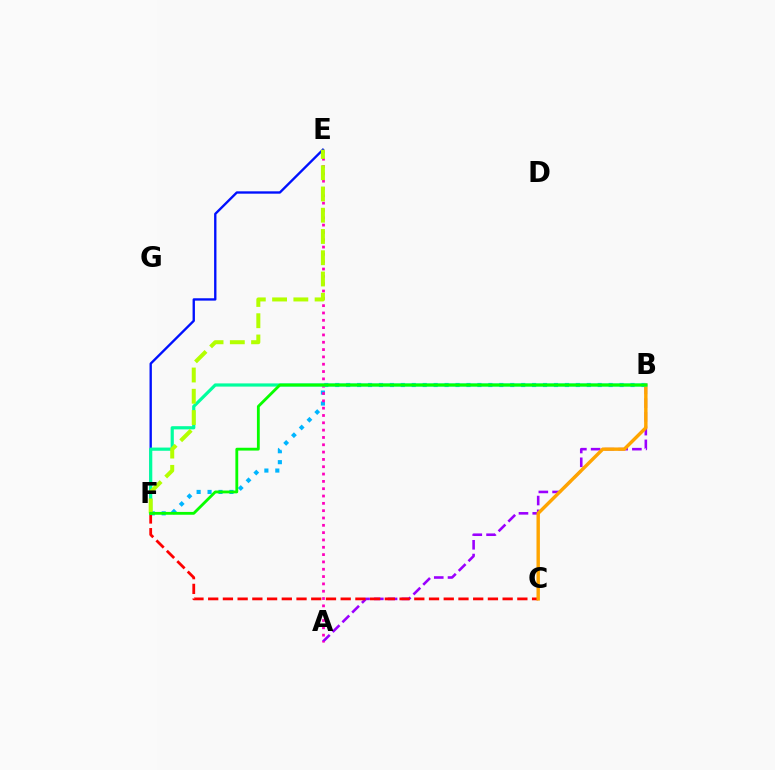{('B', 'F'): [{'color': '#00b5ff', 'line_style': 'dotted', 'thickness': 2.97}, {'color': '#00ff9d', 'line_style': 'solid', 'thickness': 2.3}, {'color': '#08ff00', 'line_style': 'solid', 'thickness': 2.03}], ('A', 'B'): [{'color': '#9b00ff', 'line_style': 'dashed', 'thickness': 1.87}], ('E', 'F'): [{'color': '#0010ff', 'line_style': 'solid', 'thickness': 1.69}, {'color': '#b3ff00', 'line_style': 'dashed', 'thickness': 2.89}], ('C', 'F'): [{'color': '#ff0000', 'line_style': 'dashed', 'thickness': 2.0}], ('A', 'E'): [{'color': '#ff00bd', 'line_style': 'dotted', 'thickness': 1.99}], ('B', 'C'): [{'color': '#ffa500', 'line_style': 'solid', 'thickness': 2.46}]}